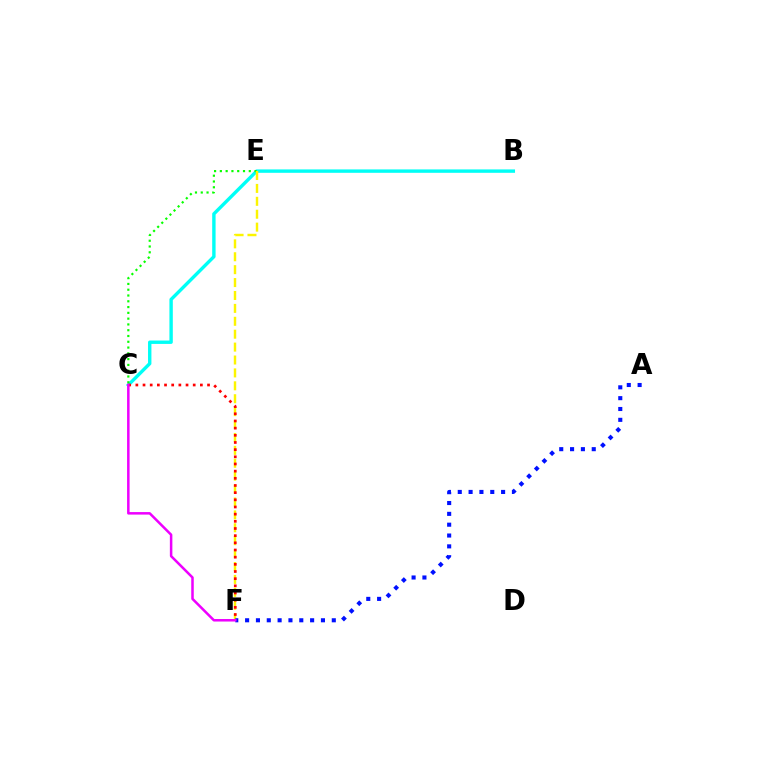{('B', 'C'): [{'color': '#00fff6', 'line_style': 'solid', 'thickness': 2.44}], ('C', 'E'): [{'color': '#08ff00', 'line_style': 'dotted', 'thickness': 1.57}], ('E', 'F'): [{'color': '#fcf500', 'line_style': 'dashed', 'thickness': 1.75}], ('C', 'F'): [{'color': '#ff0000', 'line_style': 'dotted', 'thickness': 1.95}, {'color': '#ee00ff', 'line_style': 'solid', 'thickness': 1.81}], ('A', 'F'): [{'color': '#0010ff', 'line_style': 'dotted', 'thickness': 2.94}]}